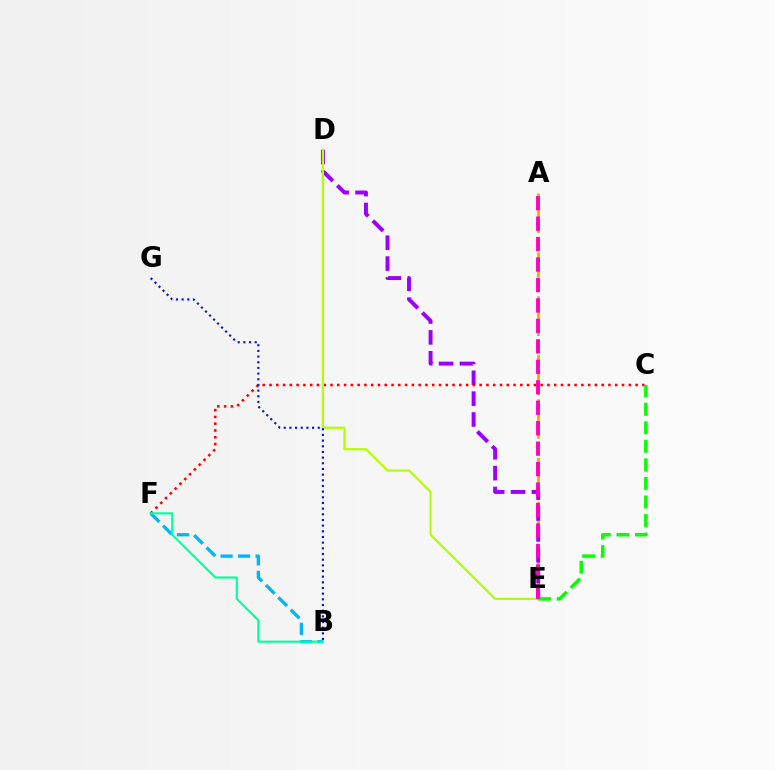{('A', 'E'): [{'color': '#ffa500', 'line_style': 'dashed', 'thickness': 2.0}, {'color': '#ff00bd', 'line_style': 'dashed', 'thickness': 2.78}], ('D', 'E'): [{'color': '#9b00ff', 'line_style': 'dashed', 'thickness': 2.83}, {'color': '#b3ff00', 'line_style': 'solid', 'thickness': 1.59}], ('C', 'F'): [{'color': '#ff0000', 'line_style': 'dotted', 'thickness': 1.84}], ('B', 'F'): [{'color': '#00b5ff', 'line_style': 'dashed', 'thickness': 2.38}, {'color': '#00ff9d', 'line_style': 'solid', 'thickness': 1.52}], ('B', 'G'): [{'color': '#0010ff', 'line_style': 'dotted', 'thickness': 1.54}], ('C', 'E'): [{'color': '#08ff00', 'line_style': 'dashed', 'thickness': 2.52}]}